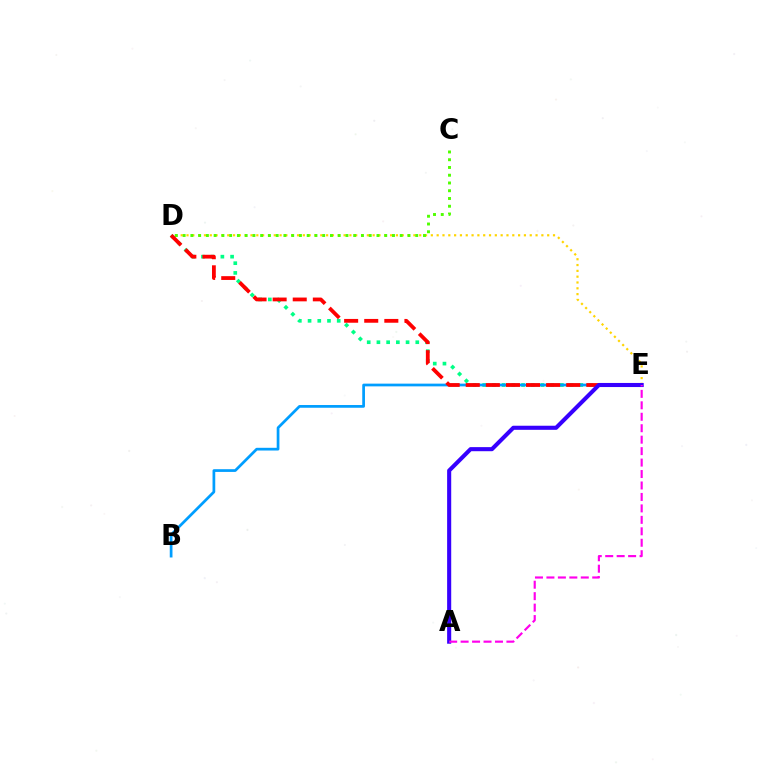{('D', 'E'): [{'color': '#ffd500', 'line_style': 'dotted', 'thickness': 1.58}, {'color': '#00ff86', 'line_style': 'dotted', 'thickness': 2.64}, {'color': '#ff0000', 'line_style': 'dashed', 'thickness': 2.73}], ('B', 'E'): [{'color': '#009eff', 'line_style': 'solid', 'thickness': 1.96}], ('C', 'D'): [{'color': '#4fff00', 'line_style': 'dotted', 'thickness': 2.11}], ('A', 'E'): [{'color': '#3700ff', 'line_style': 'solid', 'thickness': 2.94}, {'color': '#ff00ed', 'line_style': 'dashed', 'thickness': 1.56}]}